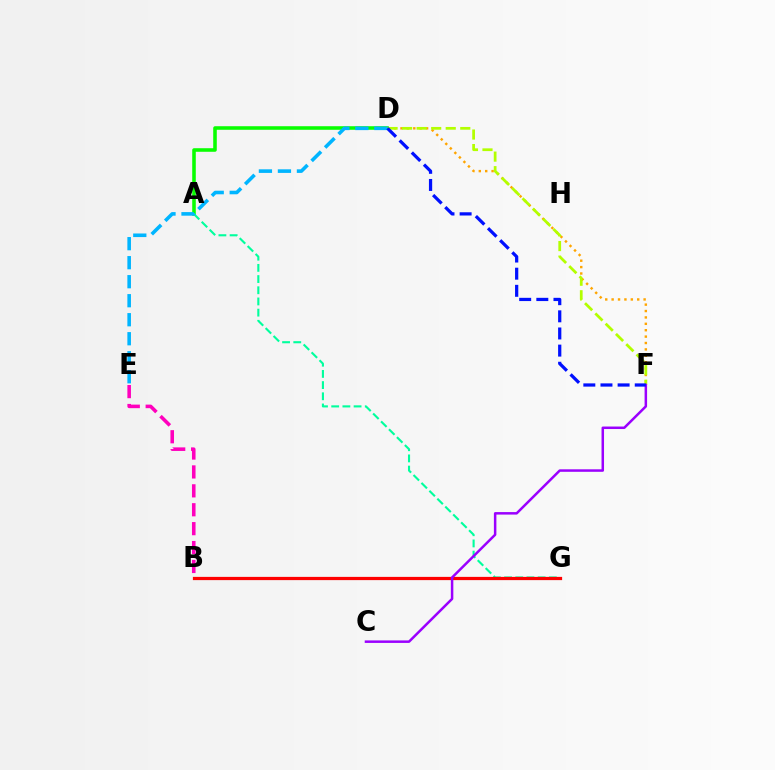{('D', 'F'): [{'color': '#ffa500', 'line_style': 'dotted', 'thickness': 1.74}, {'color': '#b3ff00', 'line_style': 'dashed', 'thickness': 1.98}, {'color': '#0010ff', 'line_style': 'dashed', 'thickness': 2.33}], ('A', 'D'): [{'color': '#08ff00', 'line_style': 'solid', 'thickness': 2.57}], ('A', 'G'): [{'color': '#00ff9d', 'line_style': 'dashed', 'thickness': 1.52}], ('B', 'G'): [{'color': '#ff0000', 'line_style': 'solid', 'thickness': 2.33}], ('C', 'F'): [{'color': '#9b00ff', 'line_style': 'solid', 'thickness': 1.8}], ('D', 'E'): [{'color': '#00b5ff', 'line_style': 'dashed', 'thickness': 2.58}], ('B', 'E'): [{'color': '#ff00bd', 'line_style': 'dashed', 'thickness': 2.57}]}